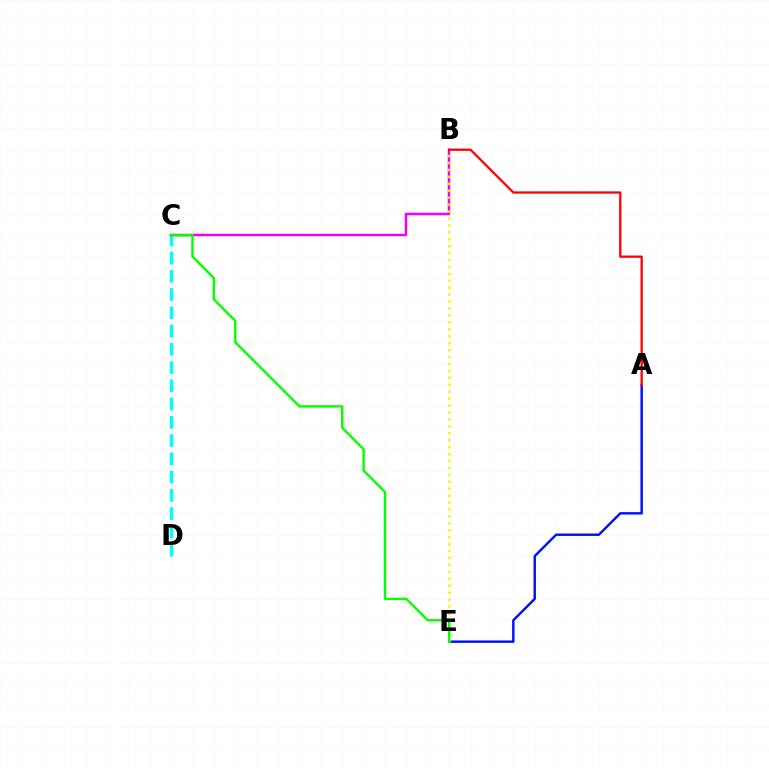{('C', 'D'): [{'color': '#00fff6', 'line_style': 'dashed', 'thickness': 2.48}], ('B', 'C'): [{'color': '#ee00ff', 'line_style': 'solid', 'thickness': 1.8}], ('A', 'E'): [{'color': '#0010ff', 'line_style': 'solid', 'thickness': 1.76}], ('A', 'B'): [{'color': '#ff0000', 'line_style': 'solid', 'thickness': 1.64}], ('B', 'E'): [{'color': '#fcf500', 'line_style': 'dotted', 'thickness': 1.88}], ('C', 'E'): [{'color': '#08ff00', 'line_style': 'solid', 'thickness': 1.74}]}